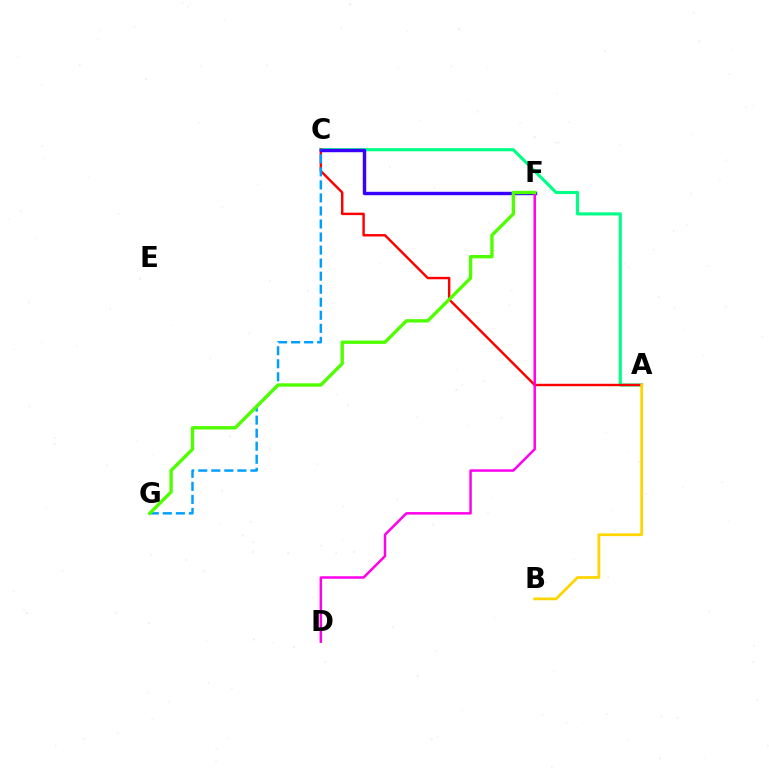{('A', 'C'): [{'color': '#00ff86', 'line_style': 'solid', 'thickness': 2.26}, {'color': '#ff0000', 'line_style': 'solid', 'thickness': 1.75}], ('C', 'F'): [{'color': '#3700ff', 'line_style': 'solid', 'thickness': 2.46}], ('A', 'B'): [{'color': '#ffd500', 'line_style': 'solid', 'thickness': 1.98}], ('C', 'G'): [{'color': '#009eff', 'line_style': 'dashed', 'thickness': 1.77}], ('D', 'F'): [{'color': '#ff00ed', 'line_style': 'solid', 'thickness': 1.8}], ('F', 'G'): [{'color': '#4fff00', 'line_style': 'solid', 'thickness': 2.42}]}